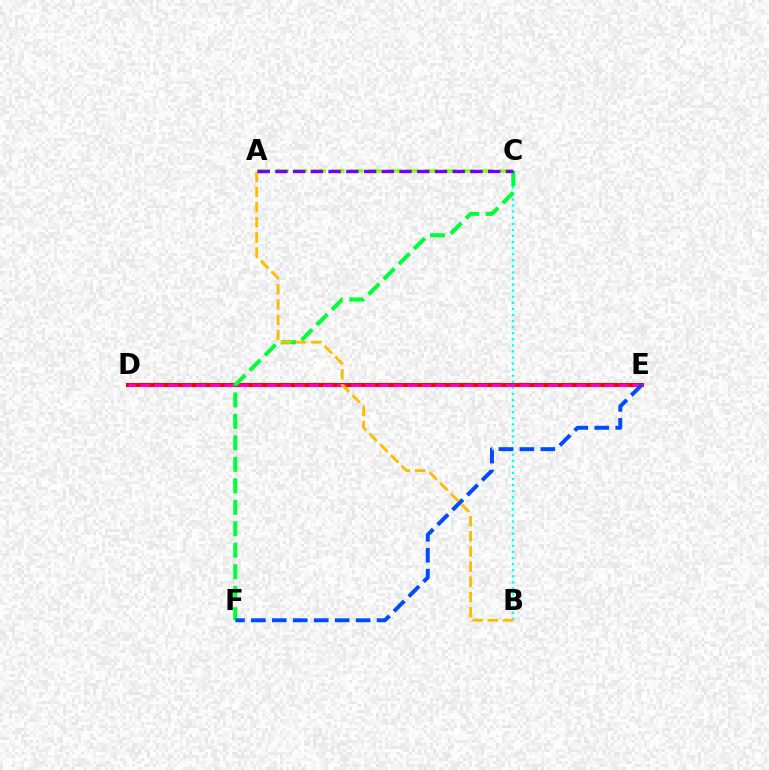{('D', 'E'): [{'color': '#ff0000', 'line_style': 'solid', 'thickness': 2.87}, {'color': '#ff00cf', 'line_style': 'dashed', 'thickness': 1.91}], ('B', 'C'): [{'color': '#00fff6', 'line_style': 'dotted', 'thickness': 1.65}], ('A', 'C'): [{'color': '#84ff00', 'line_style': 'dashed', 'thickness': 2.53}, {'color': '#7200ff', 'line_style': 'dashed', 'thickness': 2.41}], ('C', 'F'): [{'color': '#00ff39', 'line_style': 'dashed', 'thickness': 2.92}], ('E', 'F'): [{'color': '#004bff', 'line_style': 'dashed', 'thickness': 2.84}], ('A', 'B'): [{'color': '#ffbd00', 'line_style': 'dashed', 'thickness': 2.06}]}